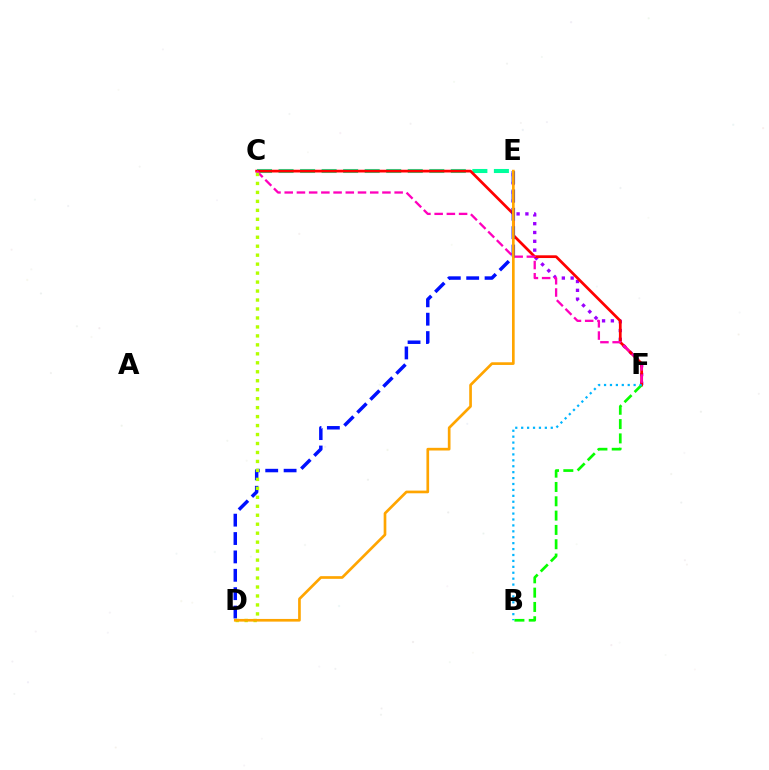{('E', 'F'): [{'color': '#9b00ff', 'line_style': 'dotted', 'thickness': 2.39}], ('C', 'E'): [{'color': '#00ff9d', 'line_style': 'dashed', 'thickness': 2.93}], ('C', 'F'): [{'color': '#ff0000', 'line_style': 'solid', 'thickness': 1.97}, {'color': '#ff00bd', 'line_style': 'dashed', 'thickness': 1.66}], ('B', 'F'): [{'color': '#08ff00', 'line_style': 'dashed', 'thickness': 1.94}, {'color': '#00b5ff', 'line_style': 'dotted', 'thickness': 1.61}], ('D', 'E'): [{'color': '#0010ff', 'line_style': 'dashed', 'thickness': 2.5}, {'color': '#ffa500', 'line_style': 'solid', 'thickness': 1.93}], ('C', 'D'): [{'color': '#b3ff00', 'line_style': 'dotted', 'thickness': 2.44}]}